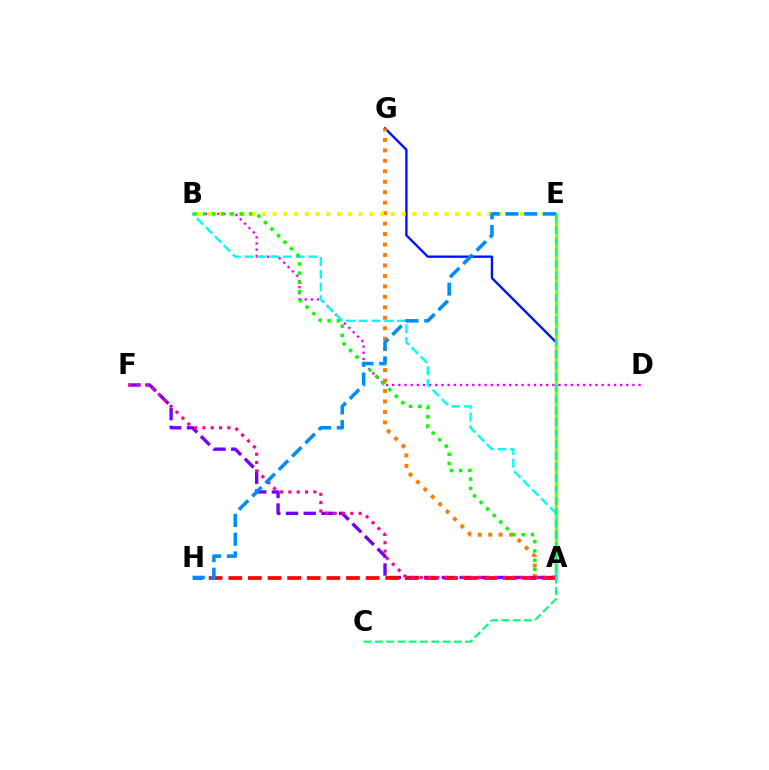{('A', 'G'): [{'color': '#0010ff', 'line_style': 'solid', 'thickness': 1.7}, {'color': '#ff7c00', 'line_style': 'dotted', 'thickness': 2.84}], ('A', 'E'): [{'color': '#84ff00', 'line_style': 'solid', 'thickness': 2.42}], ('B', 'D'): [{'color': '#ee00ff', 'line_style': 'dotted', 'thickness': 1.67}], ('A', 'B'): [{'color': '#00fff6', 'line_style': 'dashed', 'thickness': 1.73}, {'color': '#08ff00', 'line_style': 'dotted', 'thickness': 2.51}], ('A', 'F'): [{'color': '#7200ff', 'line_style': 'dashed', 'thickness': 2.41}, {'color': '#ff0094', 'line_style': 'dotted', 'thickness': 2.27}], ('B', 'E'): [{'color': '#fcf500', 'line_style': 'dotted', 'thickness': 2.92}], ('A', 'H'): [{'color': '#ff0000', 'line_style': 'dashed', 'thickness': 2.67}], ('E', 'H'): [{'color': '#008cff', 'line_style': 'dashed', 'thickness': 2.56}], ('C', 'E'): [{'color': '#00ff74', 'line_style': 'dashed', 'thickness': 1.53}]}